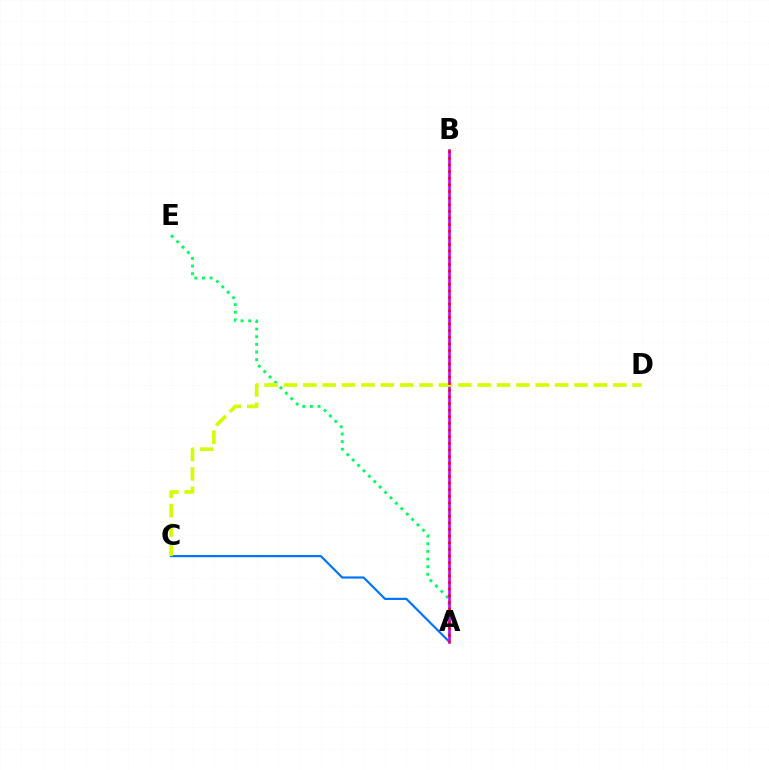{('A', 'C'): [{'color': '#0074ff', 'line_style': 'solid', 'thickness': 1.57}], ('A', 'E'): [{'color': '#00ff5c', 'line_style': 'dotted', 'thickness': 2.08}], ('A', 'B'): [{'color': '#b900ff', 'line_style': 'solid', 'thickness': 1.85}, {'color': '#ff0000', 'line_style': 'dotted', 'thickness': 1.8}], ('C', 'D'): [{'color': '#d1ff00', 'line_style': 'dashed', 'thickness': 2.63}]}